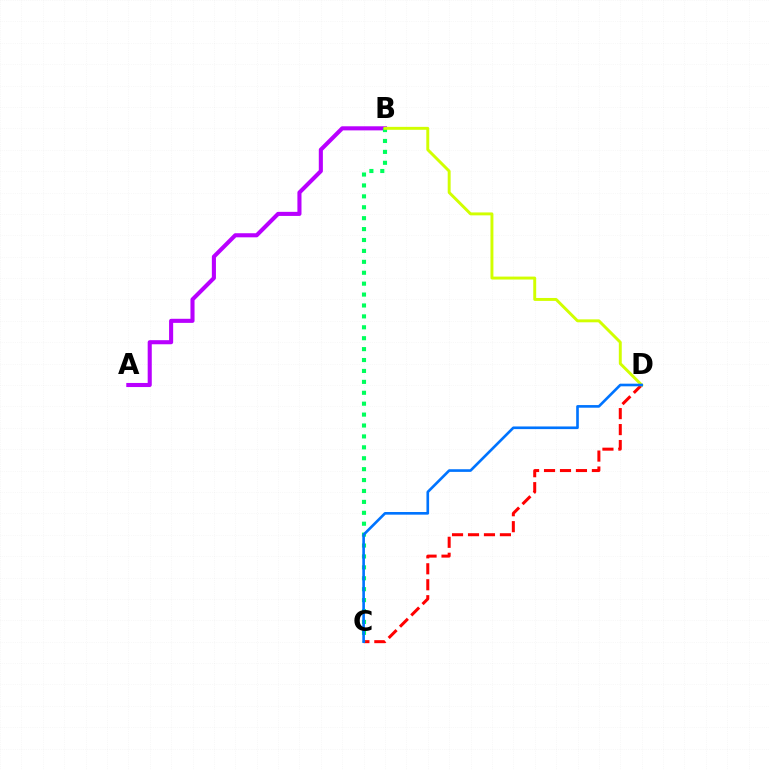{('A', 'B'): [{'color': '#b900ff', 'line_style': 'solid', 'thickness': 2.94}], ('C', 'D'): [{'color': '#ff0000', 'line_style': 'dashed', 'thickness': 2.17}, {'color': '#0074ff', 'line_style': 'solid', 'thickness': 1.9}], ('B', 'C'): [{'color': '#00ff5c', 'line_style': 'dotted', 'thickness': 2.96}], ('B', 'D'): [{'color': '#d1ff00', 'line_style': 'solid', 'thickness': 2.11}]}